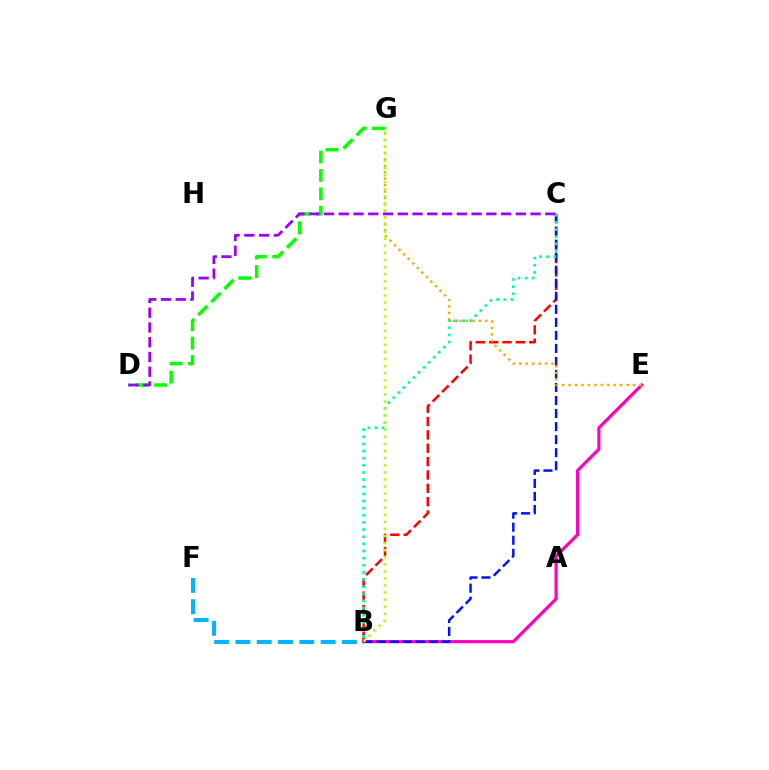{('B', 'E'): [{'color': '#ff00bd', 'line_style': 'solid', 'thickness': 2.28}], ('B', 'C'): [{'color': '#ff0000', 'line_style': 'dashed', 'thickness': 1.81}, {'color': '#0010ff', 'line_style': 'dashed', 'thickness': 1.77}, {'color': '#00ff9d', 'line_style': 'dotted', 'thickness': 1.94}], ('E', 'G'): [{'color': '#ffa500', 'line_style': 'dotted', 'thickness': 1.75}], ('D', 'G'): [{'color': '#08ff00', 'line_style': 'dashed', 'thickness': 2.51}], ('C', 'D'): [{'color': '#9b00ff', 'line_style': 'dashed', 'thickness': 2.0}], ('B', 'G'): [{'color': '#b3ff00', 'line_style': 'dotted', 'thickness': 1.92}], ('B', 'F'): [{'color': '#00b5ff', 'line_style': 'dashed', 'thickness': 2.89}]}